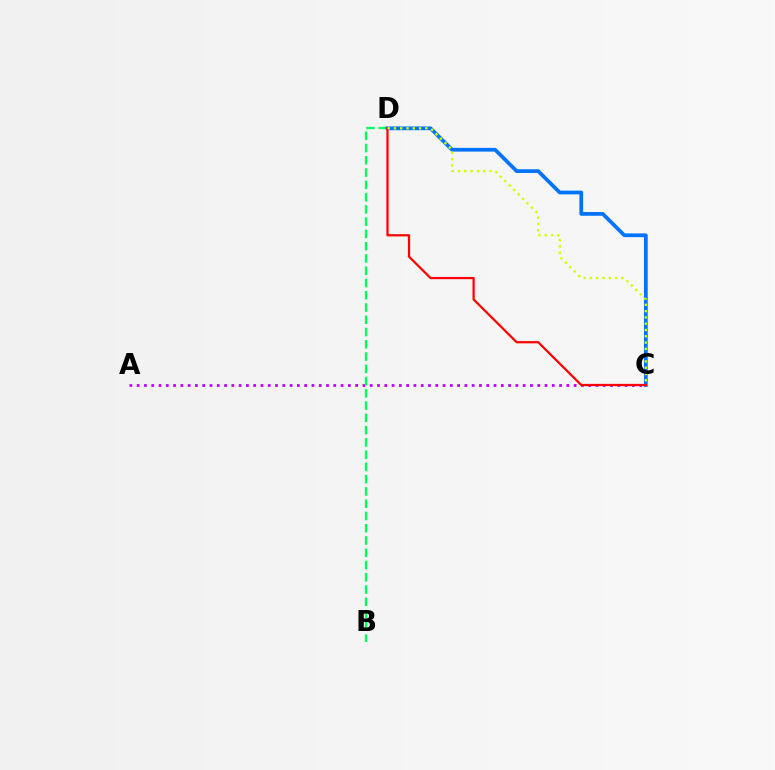{('A', 'C'): [{'color': '#b900ff', 'line_style': 'dotted', 'thickness': 1.98}], ('B', 'D'): [{'color': '#00ff5c', 'line_style': 'dashed', 'thickness': 1.67}], ('C', 'D'): [{'color': '#0074ff', 'line_style': 'solid', 'thickness': 2.69}, {'color': '#ff0000', 'line_style': 'solid', 'thickness': 1.61}, {'color': '#d1ff00', 'line_style': 'dotted', 'thickness': 1.71}]}